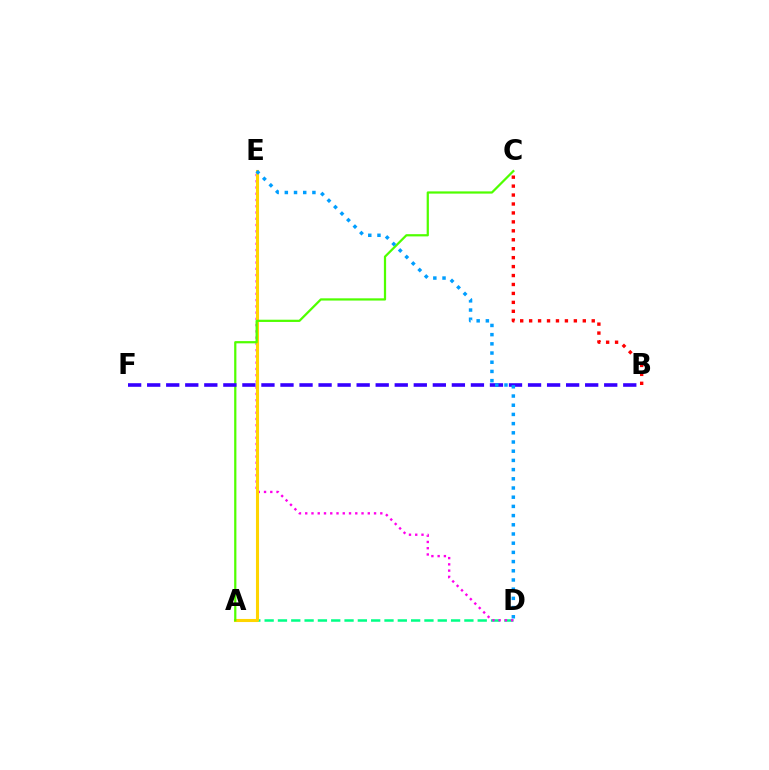{('A', 'D'): [{'color': '#00ff86', 'line_style': 'dashed', 'thickness': 1.81}], ('D', 'E'): [{'color': '#ff00ed', 'line_style': 'dotted', 'thickness': 1.7}, {'color': '#009eff', 'line_style': 'dotted', 'thickness': 2.5}], ('B', 'C'): [{'color': '#ff0000', 'line_style': 'dotted', 'thickness': 2.43}], ('A', 'E'): [{'color': '#ffd500', 'line_style': 'solid', 'thickness': 2.22}], ('A', 'C'): [{'color': '#4fff00', 'line_style': 'solid', 'thickness': 1.61}], ('B', 'F'): [{'color': '#3700ff', 'line_style': 'dashed', 'thickness': 2.59}]}